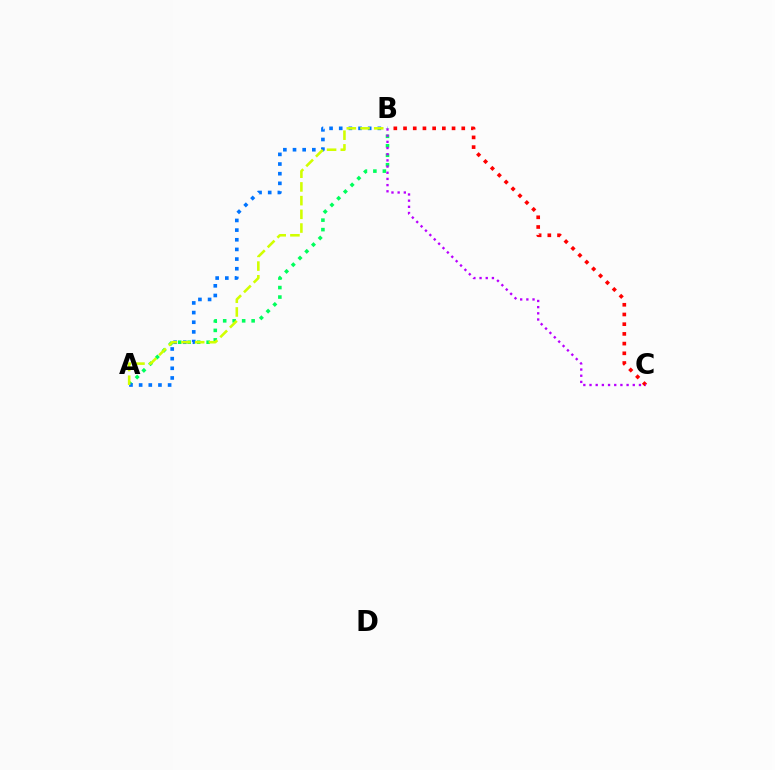{('A', 'B'): [{'color': '#00ff5c', 'line_style': 'dotted', 'thickness': 2.58}, {'color': '#0074ff', 'line_style': 'dotted', 'thickness': 2.62}, {'color': '#d1ff00', 'line_style': 'dashed', 'thickness': 1.86}], ('B', 'C'): [{'color': '#ff0000', 'line_style': 'dotted', 'thickness': 2.64}, {'color': '#b900ff', 'line_style': 'dotted', 'thickness': 1.68}]}